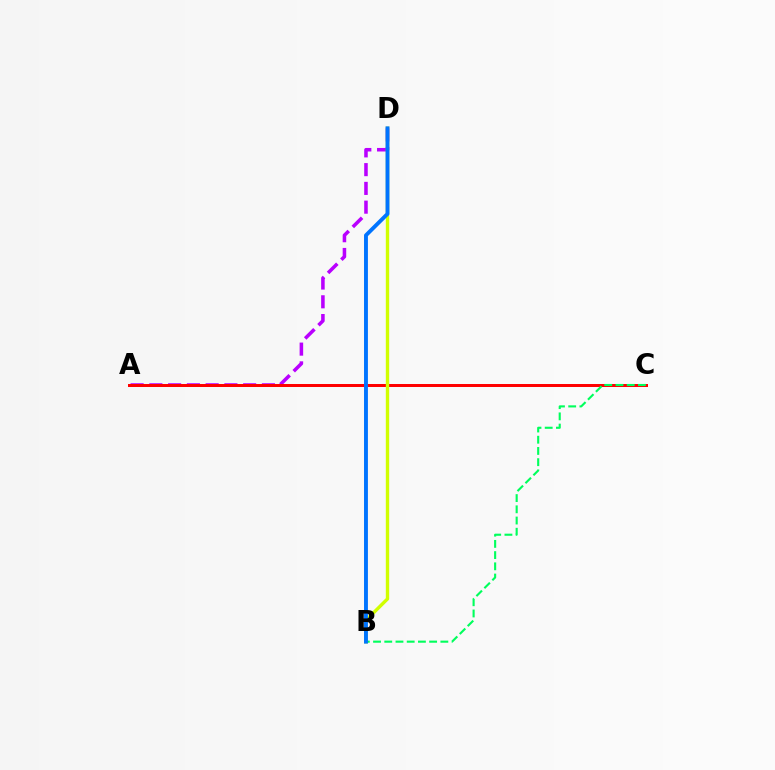{('A', 'D'): [{'color': '#b900ff', 'line_style': 'dashed', 'thickness': 2.55}], ('A', 'C'): [{'color': '#ff0000', 'line_style': 'solid', 'thickness': 2.15}], ('B', 'D'): [{'color': '#d1ff00', 'line_style': 'solid', 'thickness': 2.43}, {'color': '#0074ff', 'line_style': 'solid', 'thickness': 2.8}], ('B', 'C'): [{'color': '#00ff5c', 'line_style': 'dashed', 'thickness': 1.52}]}